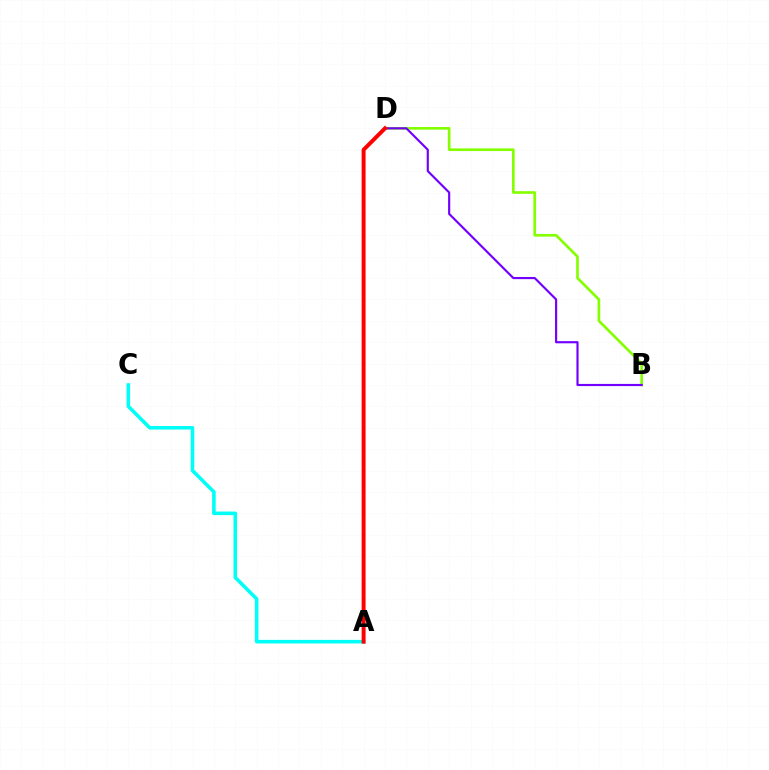{('B', 'D'): [{'color': '#84ff00', 'line_style': 'solid', 'thickness': 1.92}, {'color': '#7200ff', 'line_style': 'solid', 'thickness': 1.55}], ('A', 'C'): [{'color': '#00fff6', 'line_style': 'solid', 'thickness': 2.57}], ('A', 'D'): [{'color': '#ff0000', 'line_style': 'solid', 'thickness': 2.85}]}